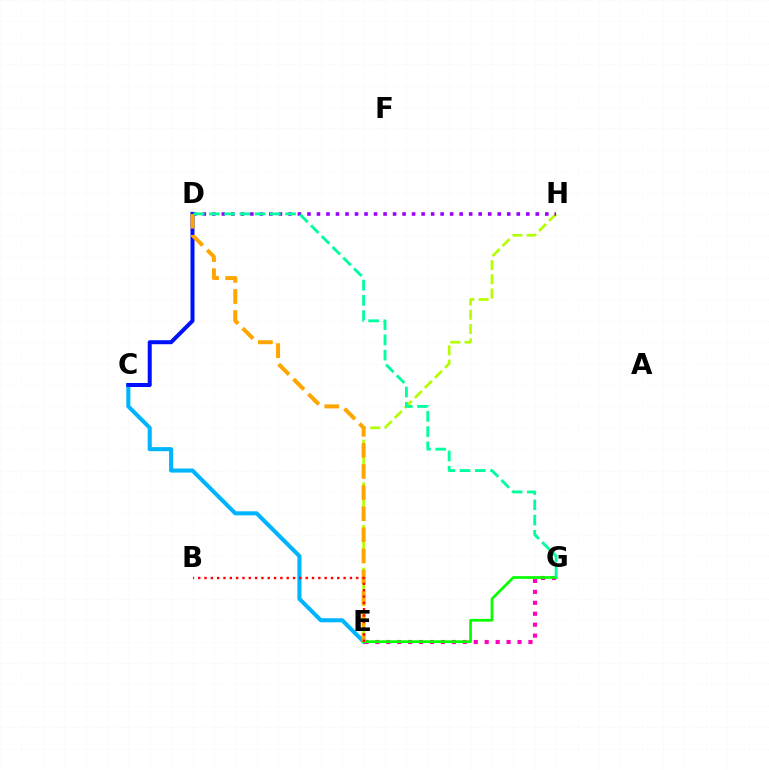{('E', 'H'): [{'color': '#b3ff00', 'line_style': 'dashed', 'thickness': 1.93}], ('C', 'E'): [{'color': '#00b5ff', 'line_style': 'solid', 'thickness': 2.92}], ('E', 'G'): [{'color': '#ff00bd', 'line_style': 'dotted', 'thickness': 2.97}, {'color': '#08ff00', 'line_style': 'solid', 'thickness': 1.96}], ('C', 'D'): [{'color': '#0010ff', 'line_style': 'solid', 'thickness': 2.88}], ('D', 'H'): [{'color': '#9b00ff', 'line_style': 'dotted', 'thickness': 2.58}], ('D', 'E'): [{'color': '#ffa500', 'line_style': 'dashed', 'thickness': 2.87}], ('B', 'E'): [{'color': '#ff0000', 'line_style': 'dotted', 'thickness': 1.72}], ('D', 'G'): [{'color': '#00ff9d', 'line_style': 'dashed', 'thickness': 2.07}]}